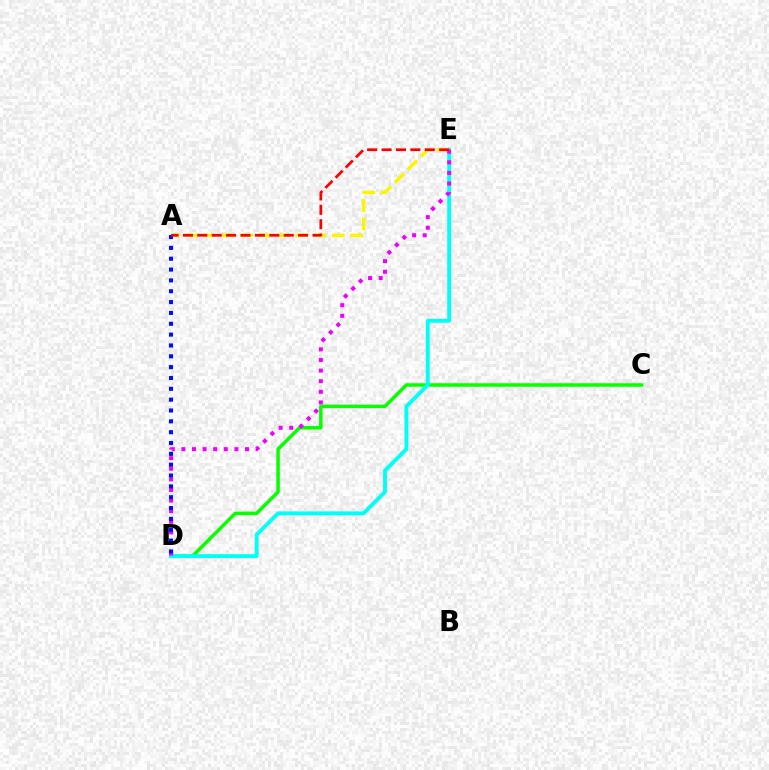{('C', 'D'): [{'color': '#08ff00', 'line_style': 'solid', 'thickness': 2.51}], ('D', 'E'): [{'color': '#00fff6', 'line_style': 'solid', 'thickness': 2.79}, {'color': '#ee00ff', 'line_style': 'dotted', 'thickness': 2.88}], ('A', 'E'): [{'color': '#fcf500', 'line_style': 'dashed', 'thickness': 2.49}, {'color': '#ff0000', 'line_style': 'dashed', 'thickness': 1.96}], ('A', 'D'): [{'color': '#0010ff', 'line_style': 'dotted', 'thickness': 2.95}]}